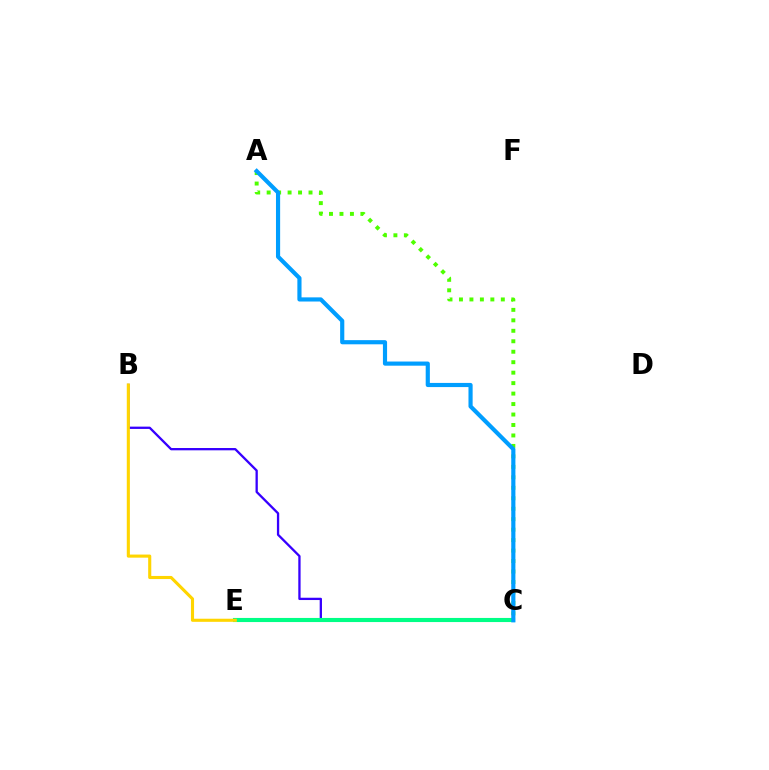{('C', 'E'): [{'color': '#ff00ed', 'line_style': 'dotted', 'thickness': 1.98}, {'color': '#ff0000', 'line_style': 'solid', 'thickness': 2.03}, {'color': '#00ff86', 'line_style': 'solid', 'thickness': 2.96}], ('B', 'C'): [{'color': '#3700ff', 'line_style': 'solid', 'thickness': 1.66}], ('A', 'C'): [{'color': '#4fff00', 'line_style': 'dotted', 'thickness': 2.84}, {'color': '#009eff', 'line_style': 'solid', 'thickness': 2.99}], ('B', 'E'): [{'color': '#ffd500', 'line_style': 'solid', 'thickness': 2.23}]}